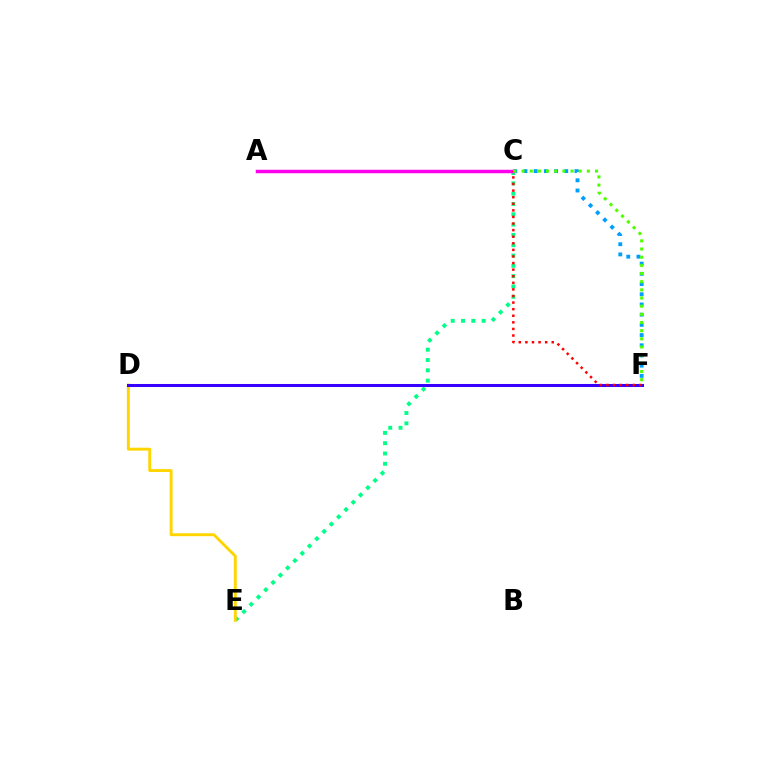{('C', 'E'): [{'color': '#00ff86', 'line_style': 'dotted', 'thickness': 2.8}], ('C', 'F'): [{'color': '#009eff', 'line_style': 'dotted', 'thickness': 2.77}, {'color': '#ff0000', 'line_style': 'dotted', 'thickness': 1.79}, {'color': '#4fff00', 'line_style': 'dotted', 'thickness': 2.22}], ('D', 'E'): [{'color': '#ffd500', 'line_style': 'solid', 'thickness': 2.09}], ('D', 'F'): [{'color': '#3700ff', 'line_style': 'solid', 'thickness': 2.18}], ('A', 'C'): [{'color': '#ff00ed', 'line_style': 'solid', 'thickness': 2.51}]}